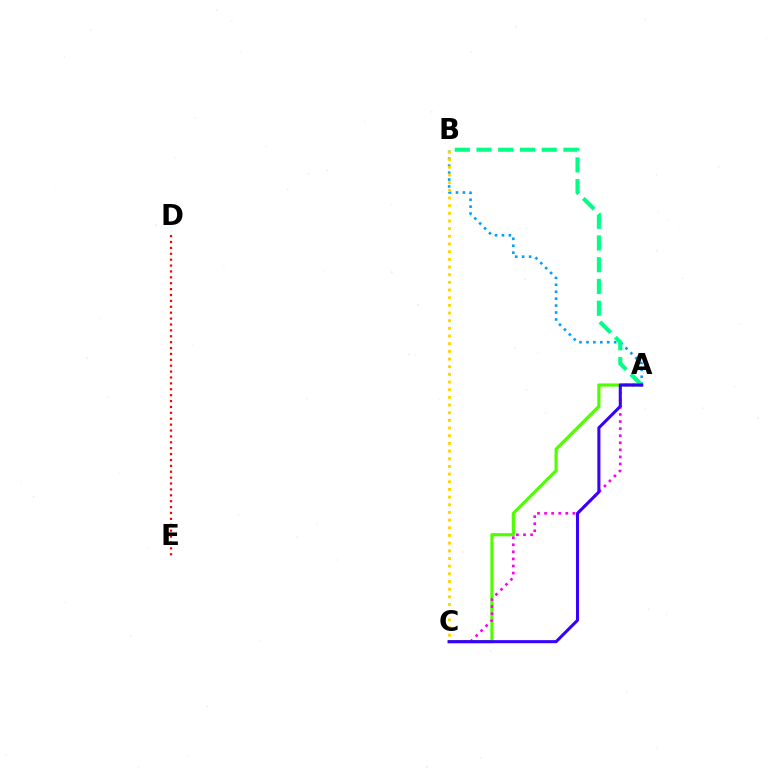{('A', 'C'): [{'color': '#4fff00', 'line_style': 'solid', 'thickness': 2.29}, {'color': '#ff00ed', 'line_style': 'dotted', 'thickness': 1.92}, {'color': '#3700ff', 'line_style': 'solid', 'thickness': 2.2}], ('A', 'B'): [{'color': '#009eff', 'line_style': 'dotted', 'thickness': 1.88}, {'color': '#00ff86', 'line_style': 'dashed', 'thickness': 2.95}], ('B', 'C'): [{'color': '#ffd500', 'line_style': 'dotted', 'thickness': 2.08}], ('D', 'E'): [{'color': '#ff0000', 'line_style': 'dotted', 'thickness': 1.6}]}